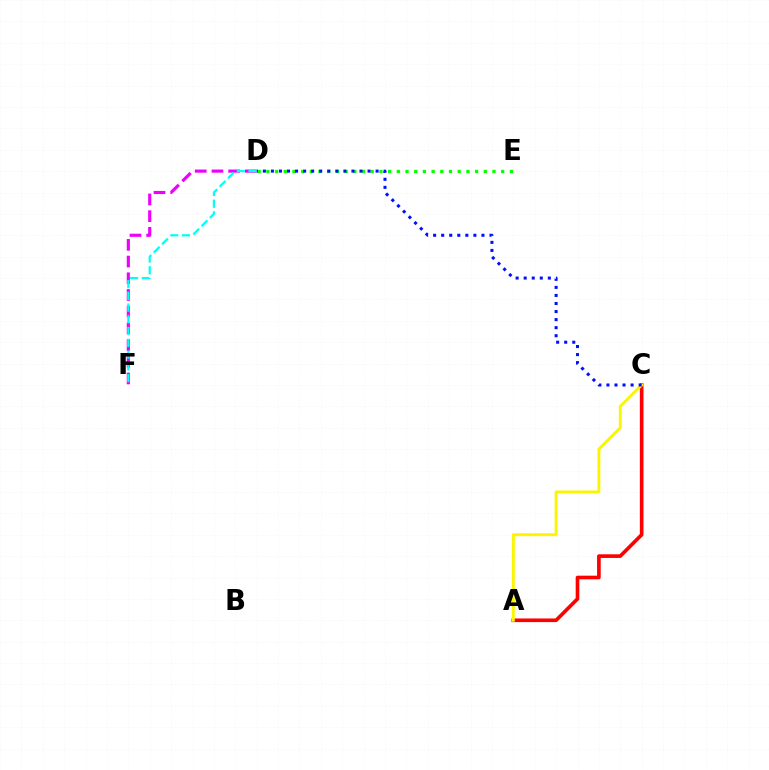{('A', 'C'): [{'color': '#ff0000', 'line_style': 'solid', 'thickness': 2.62}, {'color': '#fcf500', 'line_style': 'solid', 'thickness': 2.1}], ('D', 'E'): [{'color': '#08ff00', 'line_style': 'dotted', 'thickness': 2.36}], ('D', 'F'): [{'color': '#ee00ff', 'line_style': 'dashed', 'thickness': 2.27}, {'color': '#00fff6', 'line_style': 'dashed', 'thickness': 1.6}], ('C', 'D'): [{'color': '#0010ff', 'line_style': 'dotted', 'thickness': 2.19}]}